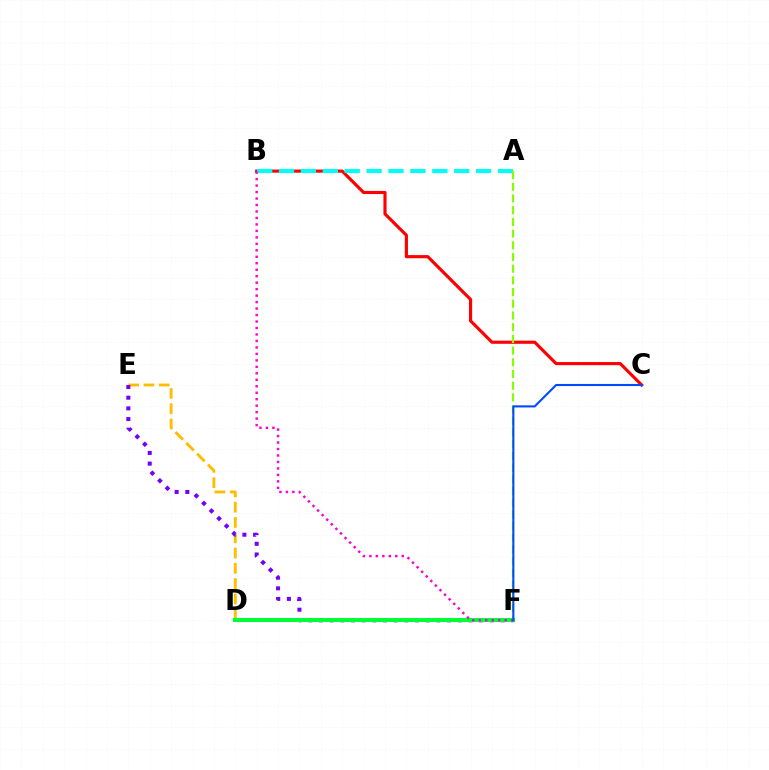{('B', 'C'): [{'color': '#ff0000', 'line_style': 'solid', 'thickness': 2.27}], ('A', 'B'): [{'color': '#00fff6', 'line_style': 'dashed', 'thickness': 2.97}], ('D', 'E'): [{'color': '#ffbd00', 'line_style': 'dashed', 'thickness': 2.08}], ('E', 'F'): [{'color': '#7200ff', 'line_style': 'dotted', 'thickness': 2.9}], ('D', 'F'): [{'color': '#00ff39', 'line_style': 'solid', 'thickness': 2.91}], ('A', 'F'): [{'color': '#84ff00', 'line_style': 'dashed', 'thickness': 1.59}], ('B', 'F'): [{'color': '#ff00cf', 'line_style': 'dotted', 'thickness': 1.76}], ('C', 'F'): [{'color': '#004bff', 'line_style': 'solid', 'thickness': 1.52}]}